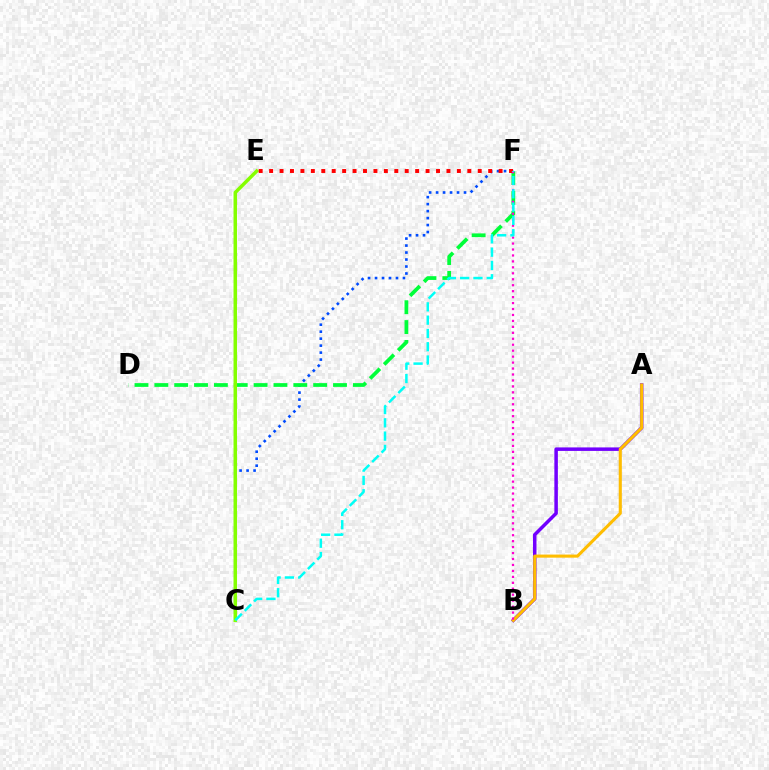{('C', 'F'): [{'color': '#004bff', 'line_style': 'dotted', 'thickness': 1.9}, {'color': '#00fff6', 'line_style': 'dashed', 'thickness': 1.81}], ('D', 'F'): [{'color': '#00ff39', 'line_style': 'dashed', 'thickness': 2.7}], ('A', 'B'): [{'color': '#7200ff', 'line_style': 'solid', 'thickness': 2.52}, {'color': '#ffbd00', 'line_style': 'solid', 'thickness': 2.23}], ('C', 'E'): [{'color': '#84ff00', 'line_style': 'solid', 'thickness': 2.52}], ('E', 'F'): [{'color': '#ff0000', 'line_style': 'dotted', 'thickness': 2.83}], ('B', 'F'): [{'color': '#ff00cf', 'line_style': 'dotted', 'thickness': 1.62}]}